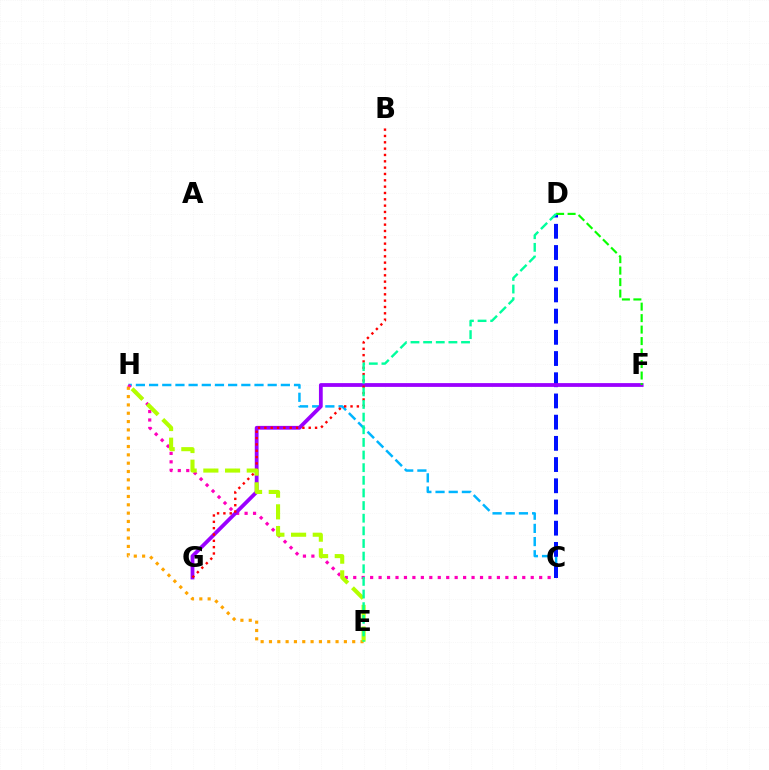{('C', 'H'): [{'color': '#00b5ff', 'line_style': 'dashed', 'thickness': 1.79}, {'color': '#ff00bd', 'line_style': 'dotted', 'thickness': 2.3}], ('C', 'D'): [{'color': '#0010ff', 'line_style': 'dashed', 'thickness': 2.88}], ('F', 'G'): [{'color': '#9b00ff', 'line_style': 'solid', 'thickness': 2.72}], ('E', 'H'): [{'color': '#ffa500', 'line_style': 'dotted', 'thickness': 2.26}, {'color': '#b3ff00', 'line_style': 'dashed', 'thickness': 2.95}], ('B', 'G'): [{'color': '#ff0000', 'line_style': 'dotted', 'thickness': 1.72}], ('D', 'F'): [{'color': '#08ff00', 'line_style': 'dashed', 'thickness': 1.56}], ('D', 'E'): [{'color': '#00ff9d', 'line_style': 'dashed', 'thickness': 1.72}]}